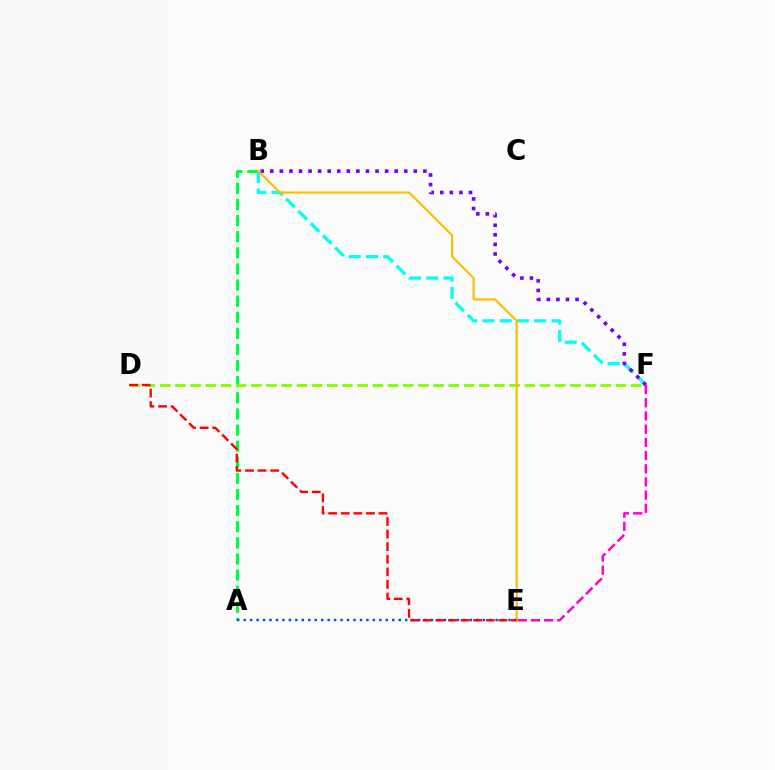{('A', 'B'): [{'color': '#00ff39', 'line_style': 'dashed', 'thickness': 2.19}], ('B', 'F'): [{'color': '#00fff6', 'line_style': 'dashed', 'thickness': 2.35}, {'color': '#7200ff', 'line_style': 'dotted', 'thickness': 2.6}], ('A', 'E'): [{'color': '#004bff', 'line_style': 'dotted', 'thickness': 1.76}], ('D', 'F'): [{'color': '#84ff00', 'line_style': 'dashed', 'thickness': 2.06}], ('B', 'E'): [{'color': '#ffbd00', 'line_style': 'solid', 'thickness': 1.58}], ('E', 'F'): [{'color': '#ff00cf', 'line_style': 'dashed', 'thickness': 1.79}], ('D', 'E'): [{'color': '#ff0000', 'line_style': 'dashed', 'thickness': 1.71}]}